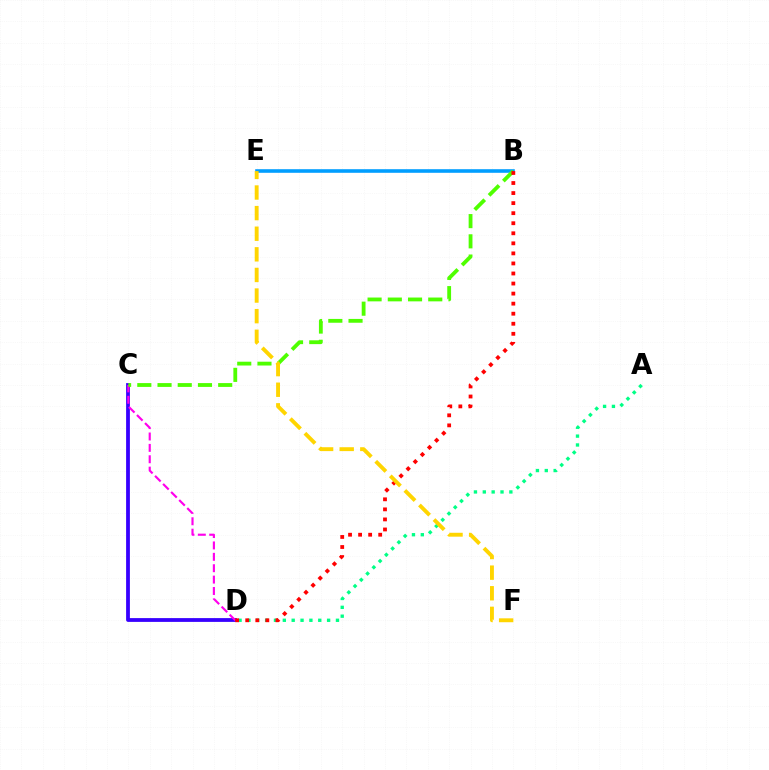{('A', 'D'): [{'color': '#00ff86', 'line_style': 'dotted', 'thickness': 2.41}], ('B', 'E'): [{'color': '#009eff', 'line_style': 'solid', 'thickness': 2.59}], ('C', 'D'): [{'color': '#3700ff', 'line_style': 'solid', 'thickness': 2.73}, {'color': '#ff00ed', 'line_style': 'dashed', 'thickness': 1.55}], ('B', 'C'): [{'color': '#4fff00', 'line_style': 'dashed', 'thickness': 2.75}], ('B', 'D'): [{'color': '#ff0000', 'line_style': 'dotted', 'thickness': 2.73}], ('E', 'F'): [{'color': '#ffd500', 'line_style': 'dashed', 'thickness': 2.8}]}